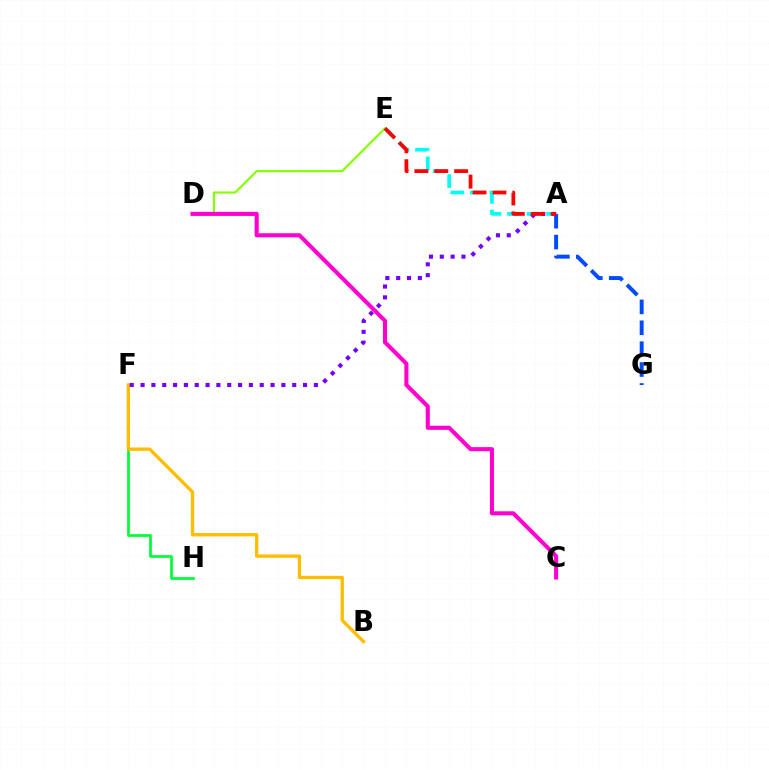{('D', 'E'): [{'color': '#84ff00', 'line_style': 'solid', 'thickness': 1.54}], ('F', 'H'): [{'color': '#00ff39', 'line_style': 'solid', 'thickness': 1.97}], ('B', 'F'): [{'color': '#ffbd00', 'line_style': 'solid', 'thickness': 2.4}], ('A', 'E'): [{'color': '#00fff6', 'line_style': 'dashed', 'thickness': 2.65}, {'color': '#ff0000', 'line_style': 'dashed', 'thickness': 2.7}], ('A', 'F'): [{'color': '#7200ff', 'line_style': 'dotted', 'thickness': 2.94}], ('C', 'D'): [{'color': '#ff00cf', 'line_style': 'solid', 'thickness': 2.94}], ('A', 'G'): [{'color': '#004bff', 'line_style': 'dashed', 'thickness': 2.84}]}